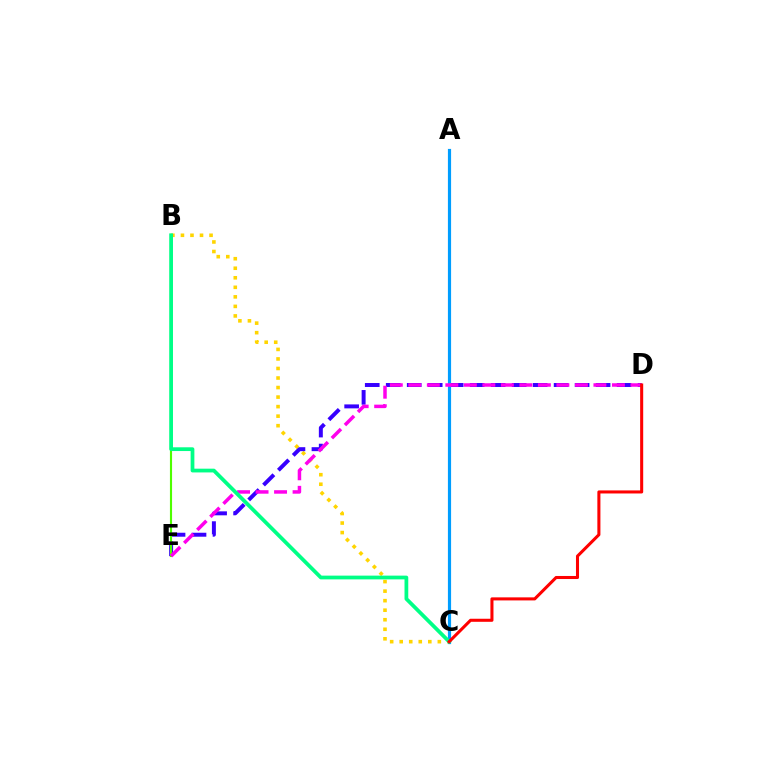{('B', 'C'): [{'color': '#ffd500', 'line_style': 'dotted', 'thickness': 2.59}, {'color': '#00ff86', 'line_style': 'solid', 'thickness': 2.7}], ('D', 'E'): [{'color': '#3700ff', 'line_style': 'dashed', 'thickness': 2.85}, {'color': '#ff00ed', 'line_style': 'dashed', 'thickness': 2.51}], ('B', 'E'): [{'color': '#4fff00', 'line_style': 'solid', 'thickness': 1.53}], ('A', 'C'): [{'color': '#009eff', 'line_style': 'solid', 'thickness': 2.29}], ('C', 'D'): [{'color': '#ff0000', 'line_style': 'solid', 'thickness': 2.2}]}